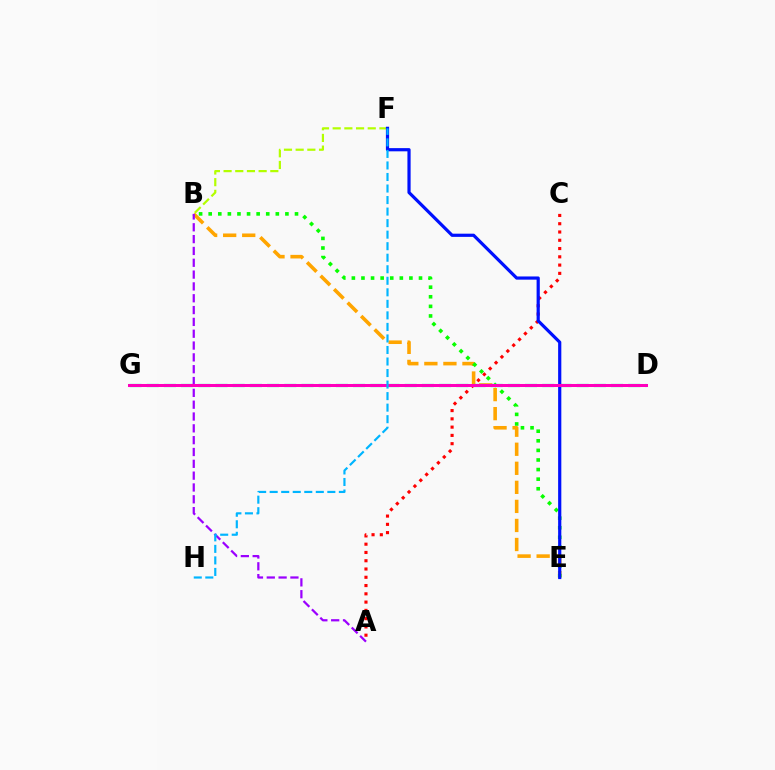{('B', 'E'): [{'color': '#ffa500', 'line_style': 'dashed', 'thickness': 2.59}, {'color': '#08ff00', 'line_style': 'dotted', 'thickness': 2.61}], ('A', 'C'): [{'color': '#ff0000', 'line_style': 'dotted', 'thickness': 2.25}], ('D', 'G'): [{'color': '#00ff9d', 'line_style': 'dashed', 'thickness': 2.34}, {'color': '#ff00bd', 'line_style': 'solid', 'thickness': 2.18}], ('B', 'F'): [{'color': '#b3ff00', 'line_style': 'dashed', 'thickness': 1.59}], ('E', 'F'): [{'color': '#0010ff', 'line_style': 'solid', 'thickness': 2.3}], ('A', 'B'): [{'color': '#9b00ff', 'line_style': 'dashed', 'thickness': 1.61}], ('F', 'H'): [{'color': '#00b5ff', 'line_style': 'dashed', 'thickness': 1.57}]}